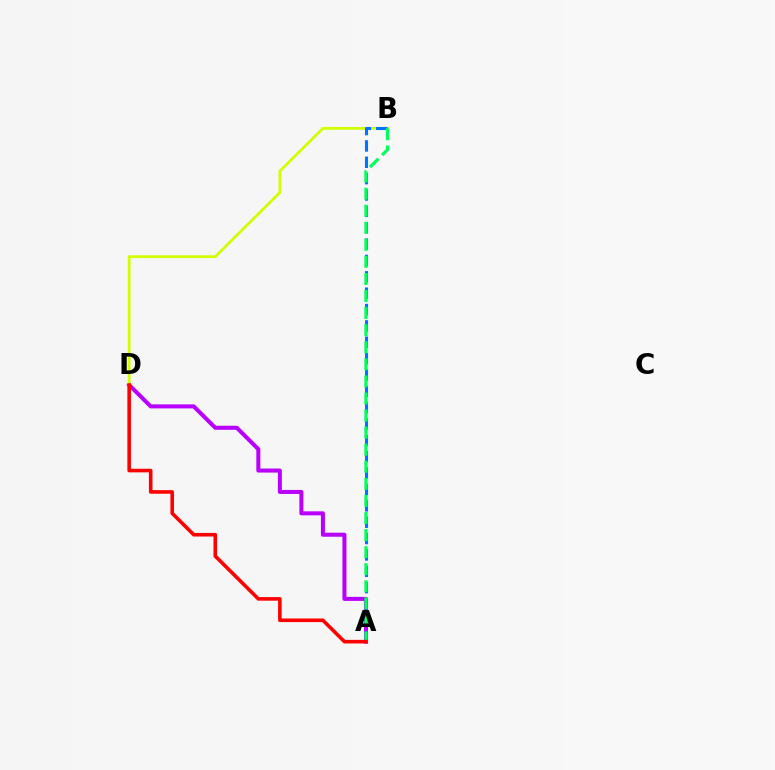{('A', 'D'): [{'color': '#b900ff', 'line_style': 'solid', 'thickness': 2.9}, {'color': '#ff0000', 'line_style': 'solid', 'thickness': 2.59}], ('B', 'D'): [{'color': '#d1ff00', 'line_style': 'solid', 'thickness': 1.99}], ('A', 'B'): [{'color': '#0074ff', 'line_style': 'dashed', 'thickness': 2.22}, {'color': '#00ff5c', 'line_style': 'dashed', 'thickness': 2.32}]}